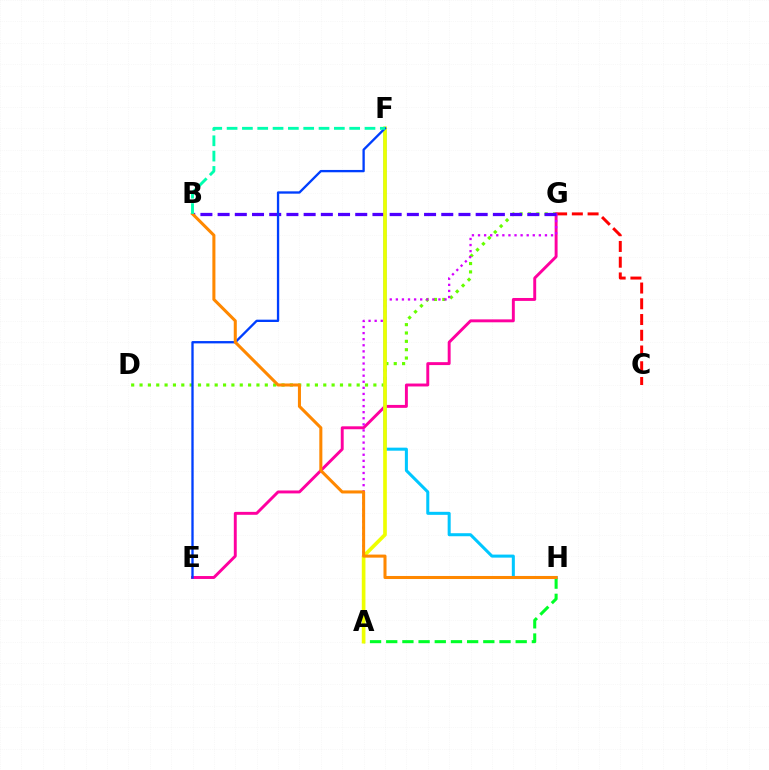{('C', 'G'): [{'color': '#ff0000', 'line_style': 'dashed', 'thickness': 2.14}], ('D', 'G'): [{'color': '#66ff00', 'line_style': 'dotted', 'thickness': 2.27}], ('E', 'G'): [{'color': '#ff00a0', 'line_style': 'solid', 'thickness': 2.1}], ('A', 'H'): [{'color': '#00ff27', 'line_style': 'dashed', 'thickness': 2.2}], ('F', 'H'): [{'color': '#00c7ff', 'line_style': 'solid', 'thickness': 2.18}], ('A', 'G'): [{'color': '#d600ff', 'line_style': 'dotted', 'thickness': 1.65}], ('B', 'G'): [{'color': '#4f00ff', 'line_style': 'dashed', 'thickness': 2.34}], ('A', 'F'): [{'color': '#eeff00', 'line_style': 'solid', 'thickness': 2.64}], ('E', 'F'): [{'color': '#003fff', 'line_style': 'solid', 'thickness': 1.68}], ('B', 'H'): [{'color': '#ff8800', 'line_style': 'solid', 'thickness': 2.19}], ('B', 'F'): [{'color': '#00ffaf', 'line_style': 'dashed', 'thickness': 2.08}]}